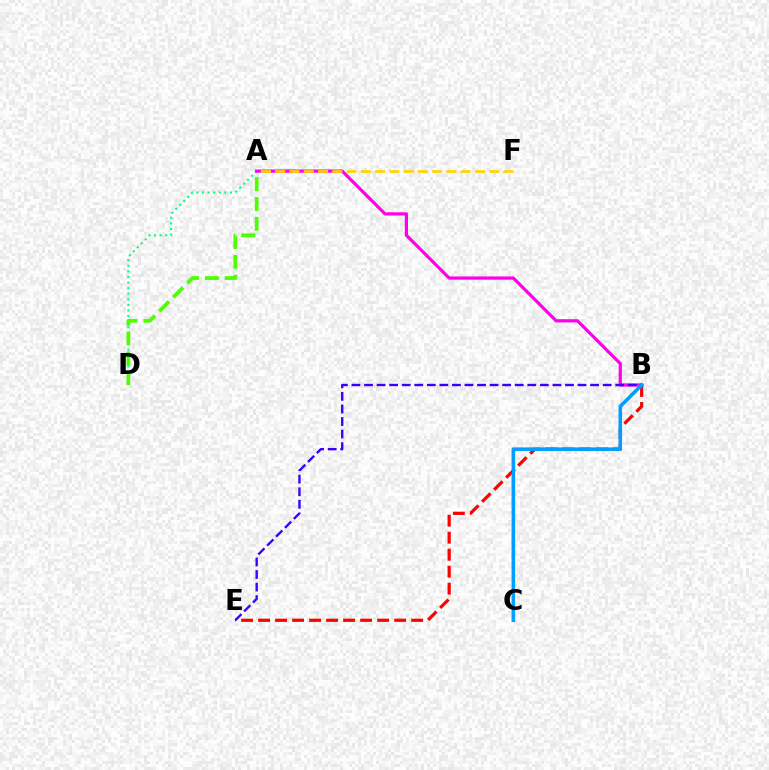{('B', 'E'): [{'color': '#ff0000', 'line_style': 'dashed', 'thickness': 2.31}, {'color': '#3700ff', 'line_style': 'dashed', 'thickness': 1.71}], ('A', 'D'): [{'color': '#00ff86', 'line_style': 'dotted', 'thickness': 1.52}, {'color': '#4fff00', 'line_style': 'dashed', 'thickness': 2.69}], ('A', 'B'): [{'color': '#ff00ed', 'line_style': 'solid', 'thickness': 2.32}], ('A', 'F'): [{'color': '#ffd500', 'line_style': 'dashed', 'thickness': 1.94}], ('B', 'C'): [{'color': '#009eff', 'line_style': 'solid', 'thickness': 2.56}]}